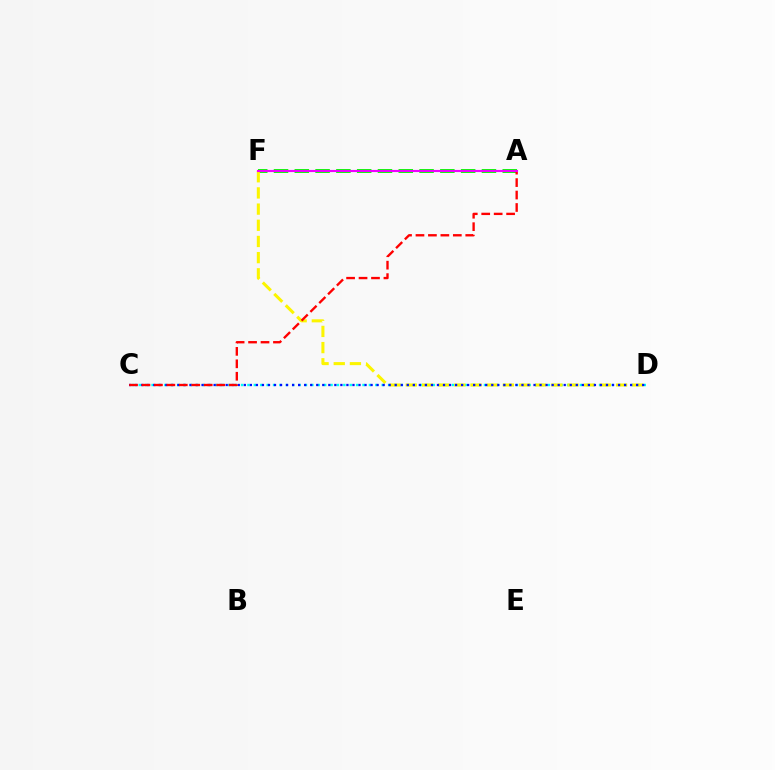{('C', 'D'): [{'color': '#00fff6', 'line_style': 'dotted', 'thickness': 1.74}, {'color': '#0010ff', 'line_style': 'dotted', 'thickness': 1.64}], ('A', 'F'): [{'color': '#08ff00', 'line_style': 'dashed', 'thickness': 2.82}, {'color': '#ee00ff', 'line_style': 'solid', 'thickness': 1.53}], ('D', 'F'): [{'color': '#fcf500', 'line_style': 'dashed', 'thickness': 2.2}], ('A', 'C'): [{'color': '#ff0000', 'line_style': 'dashed', 'thickness': 1.69}]}